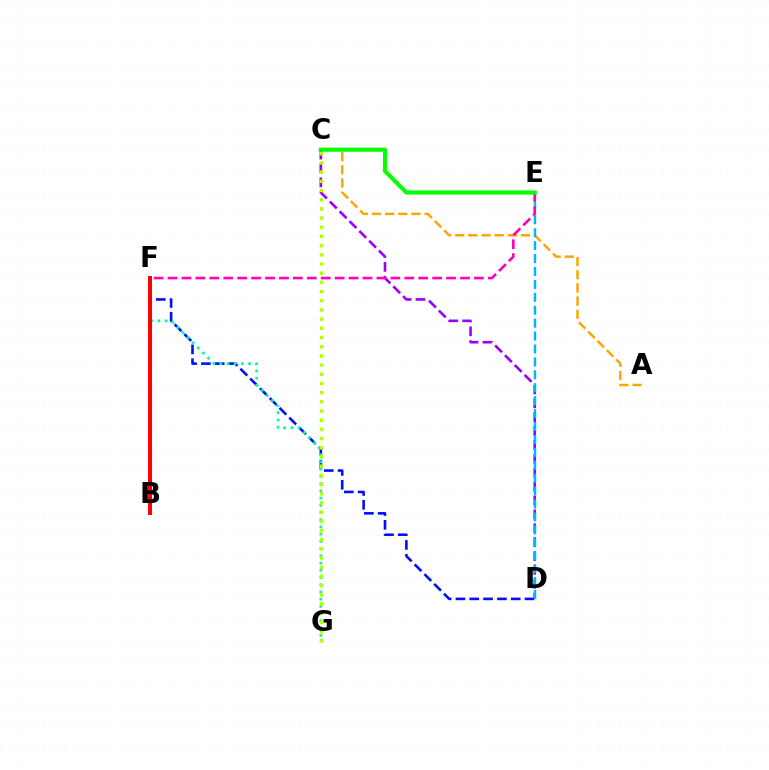{('D', 'F'): [{'color': '#0010ff', 'line_style': 'dashed', 'thickness': 1.88}], ('C', 'D'): [{'color': '#9b00ff', 'line_style': 'dashed', 'thickness': 1.89}], ('F', 'G'): [{'color': '#00ff9d', 'line_style': 'dotted', 'thickness': 1.96}], ('B', 'F'): [{'color': '#ff0000', 'line_style': 'solid', 'thickness': 2.91}], ('C', 'G'): [{'color': '#b3ff00', 'line_style': 'dotted', 'thickness': 2.5}], ('A', 'C'): [{'color': '#ffa500', 'line_style': 'dashed', 'thickness': 1.79}], ('D', 'E'): [{'color': '#00b5ff', 'line_style': 'dashed', 'thickness': 1.76}], ('E', 'F'): [{'color': '#ff00bd', 'line_style': 'dashed', 'thickness': 1.89}], ('C', 'E'): [{'color': '#08ff00', 'line_style': 'solid', 'thickness': 2.99}]}